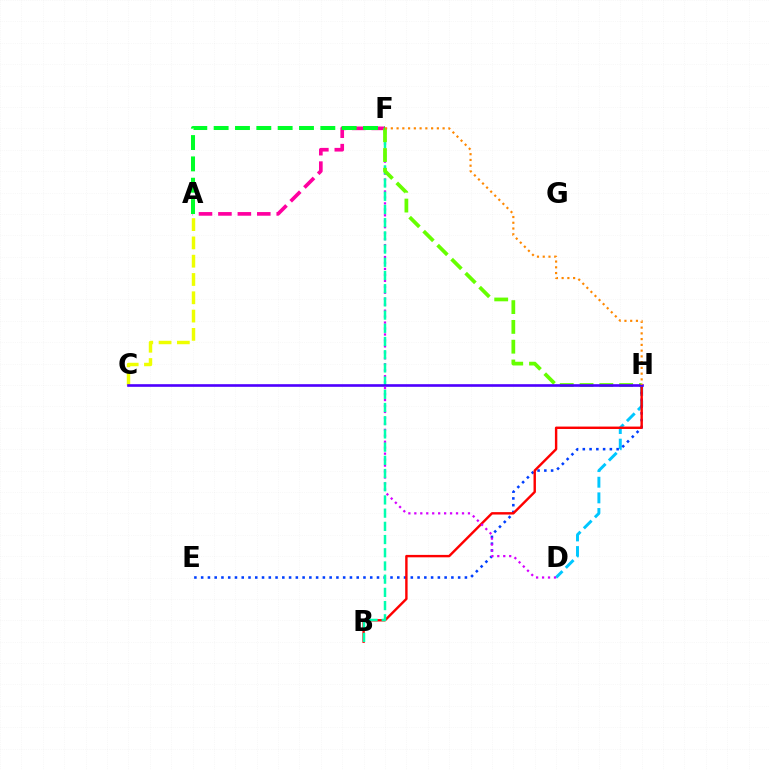{('D', 'H'): [{'color': '#00c7ff', 'line_style': 'dashed', 'thickness': 2.12}], ('E', 'H'): [{'color': '#003fff', 'line_style': 'dotted', 'thickness': 1.84}], ('B', 'H'): [{'color': '#ff0000', 'line_style': 'solid', 'thickness': 1.74}], ('A', 'C'): [{'color': '#eeff00', 'line_style': 'dashed', 'thickness': 2.48}], ('A', 'F'): [{'color': '#ff00a0', 'line_style': 'dashed', 'thickness': 2.64}, {'color': '#00ff27', 'line_style': 'dashed', 'thickness': 2.9}], ('D', 'F'): [{'color': '#d600ff', 'line_style': 'dotted', 'thickness': 1.62}], ('B', 'F'): [{'color': '#00ffaf', 'line_style': 'dashed', 'thickness': 1.79}], ('F', 'H'): [{'color': '#66ff00', 'line_style': 'dashed', 'thickness': 2.69}, {'color': '#ff8800', 'line_style': 'dotted', 'thickness': 1.56}], ('C', 'H'): [{'color': '#4f00ff', 'line_style': 'solid', 'thickness': 1.9}]}